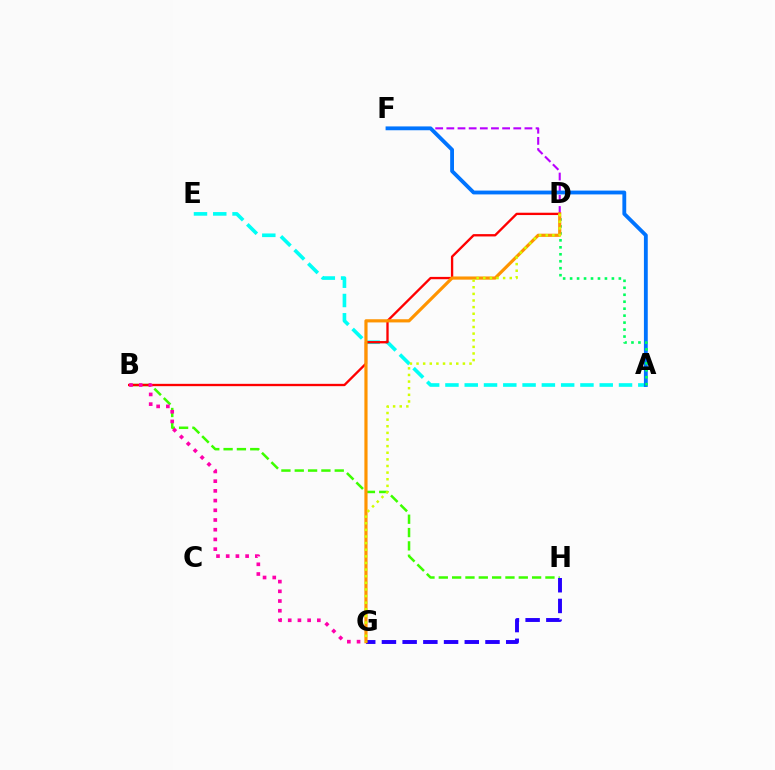{('B', 'H'): [{'color': '#3dff00', 'line_style': 'dashed', 'thickness': 1.81}], ('A', 'E'): [{'color': '#00fff6', 'line_style': 'dashed', 'thickness': 2.62}], ('D', 'F'): [{'color': '#b900ff', 'line_style': 'dashed', 'thickness': 1.52}], ('A', 'F'): [{'color': '#0074ff', 'line_style': 'solid', 'thickness': 2.76}], ('A', 'D'): [{'color': '#00ff5c', 'line_style': 'dotted', 'thickness': 1.89}], ('B', 'D'): [{'color': '#ff0000', 'line_style': 'solid', 'thickness': 1.68}], ('G', 'H'): [{'color': '#2500ff', 'line_style': 'dashed', 'thickness': 2.81}], ('B', 'G'): [{'color': '#ff00ac', 'line_style': 'dotted', 'thickness': 2.64}], ('D', 'G'): [{'color': '#ff9400', 'line_style': 'solid', 'thickness': 2.29}, {'color': '#d1ff00', 'line_style': 'dotted', 'thickness': 1.8}]}